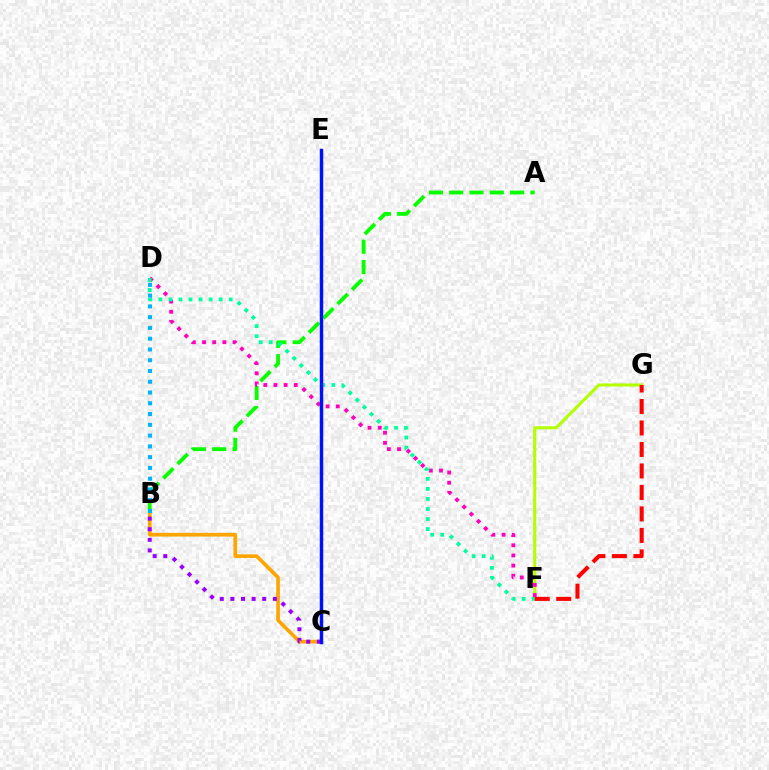{('F', 'G'): [{'color': '#b3ff00', 'line_style': 'solid', 'thickness': 2.2}, {'color': '#ff0000', 'line_style': 'dashed', 'thickness': 2.92}], ('A', 'B'): [{'color': '#08ff00', 'line_style': 'dashed', 'thickness': 2.76}], ('D', 'F'): [{'color': '#ff00bd', 'line_style': 'dotted', 'thickness': 2.76}, {'color': '#00ff9d', 'line_style': 'dotted', 'thickness': 2.73}], ('B', 'C'): [{'color': '#ffa500', 'line_style': 'solid', 'thickness': 2.65}, {'color': '#9b00ff', 'line_style': 'dotted', 'thickness': 2.88}], ('B', 'D'): [{'color': '#00b5ff', 'line_style': 'dotted', 'thickness': 2.93}], ('C', 'E'): [{'color': '#0010ff', 'line_style': 'solid', 'thickness': 2.5}]}